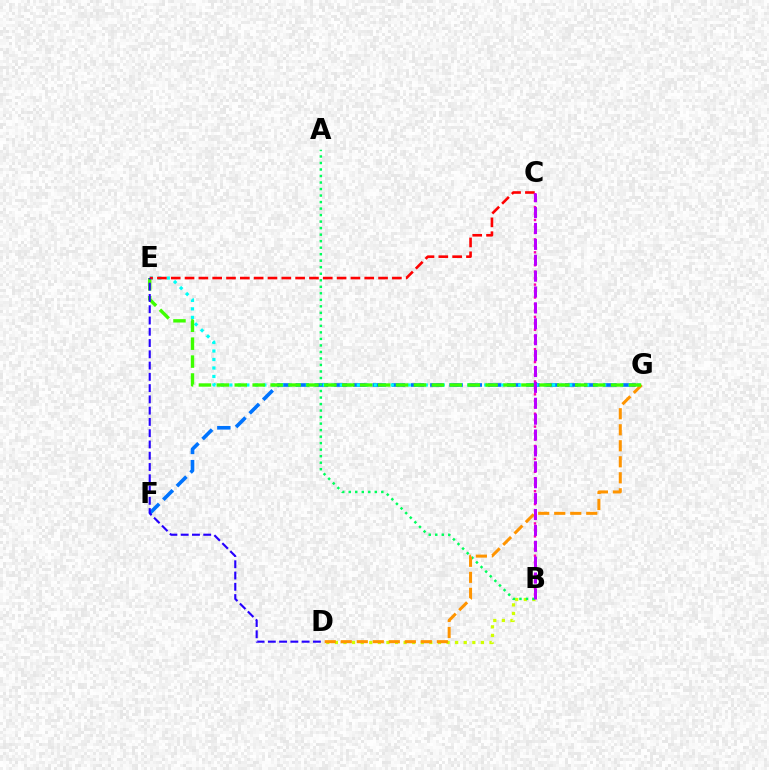{('B', 'D'): [{'color': '#d1ff00', 'line_style': 'dotted', 'thickness': 2.33}], ('F', 'G'): [{'color': '#0074ff', 'line_style': 'dashed', 'thickness': 2.61}], ('E', 'G'): [{'color': '#00fff6', 'line_style': 'dotted', 'thickness': 2.31}, {'color': '#3dff00', 'line_style': 'dashed', 'thickness': 2.43}], ('A', 'B'): [{'color': '#00ff5c', 'line_style': 'dotted', 'thickness': 1.77}], ('D', 'G'): [{'color': '#ff9400', 'line_style': 'dashed', 'thickness': 2.18}], ('C', 'E'): [{'color': '#ff0000', 'line_style': 'dashed', 'thickness': 1.88}], ('B', 'C'): [{'color': '#ff00ac', 'line_style': 'dotted', 'thickness': 1.75}, {'color': '#b900ff', 'line_style': 'dashed', 'thickness': 2.16}], ('D', 'E'): [{'color': '#2500ff', 'line_style': 'dashed', 'thickness': 1.53}]}